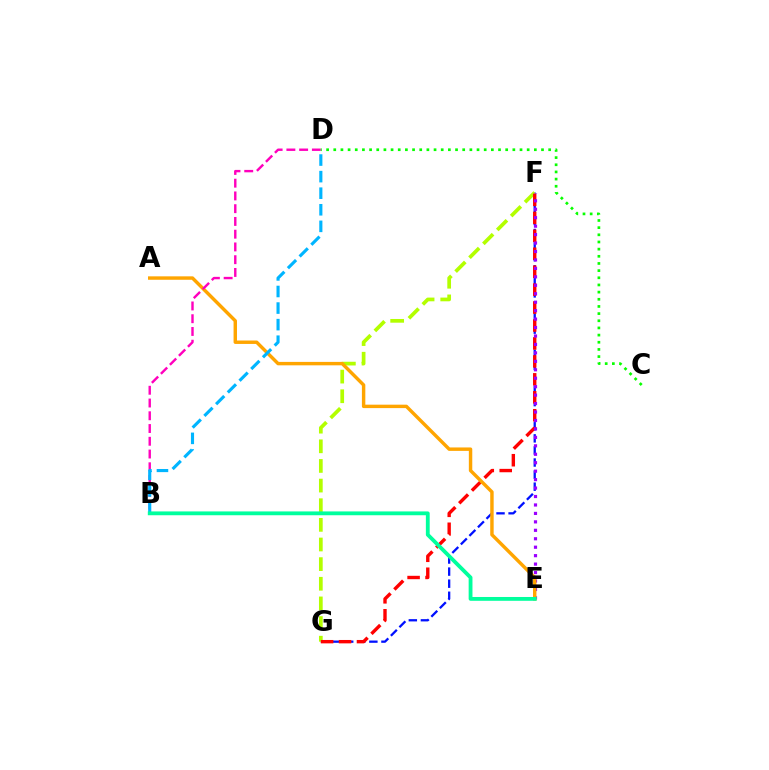{('F', 'G'): [{'color': '#0010ff', 'line_style': 'dashed', 'thickness': 1.64}, {'color': '#b3ff00', 'line_style': 'dashed', 'thickness': 2.67}, {'color': '#ff0000', 'line_style': 'dashed', 'thickness': 2.44}], ('E', 'F'): [{'color': '#9b00ff', 'line_style': 'dotted', 'thickness': 2.3}], ('A', 'E'): [{'color': '#ffa500', 'line_style': 'solid', 'thickness': 2.47}], ('B', 'D'): [{'color': '#ff00bd', 'line_style': 'dashed', 'thickness': 1.73}, {'color': '#00b5ff', 'line_style': 'dashed', 'thickness': 2.25}], ('C', 'D'): [{'color': '#08ff00', 'line_style': 'dotted', 'thickness': 1.95}], ('B', 'E'): [{'color': '#00ff9d', 'line_style': 'solid', 'thickness': 2.75}]}